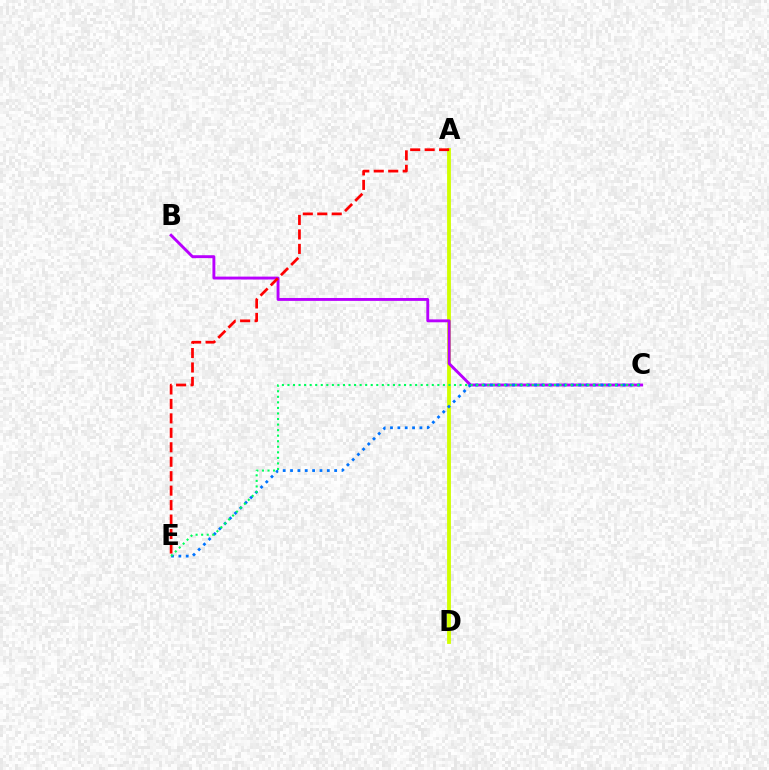{('A', 'D'): [{'color': '#d1ff00', 'line_style': 'solid', 'thickness': 2.76}], ('B', 'C'): [{'color': '#b900ff', 'line_style': 'solid', 'thickness': 2.08}], ('A', 'E'): [{'color': '#ff0000', 'line_style': 'dashed', 'thickness': 1.96}], ('C', 'E'): [{'color': '#0074ff', 'line_style': 'dotted', 'thickness': 2.0}, {'color': '#00ff5c', 'line_style': 'dotted', 'thickness': 1.51}]}